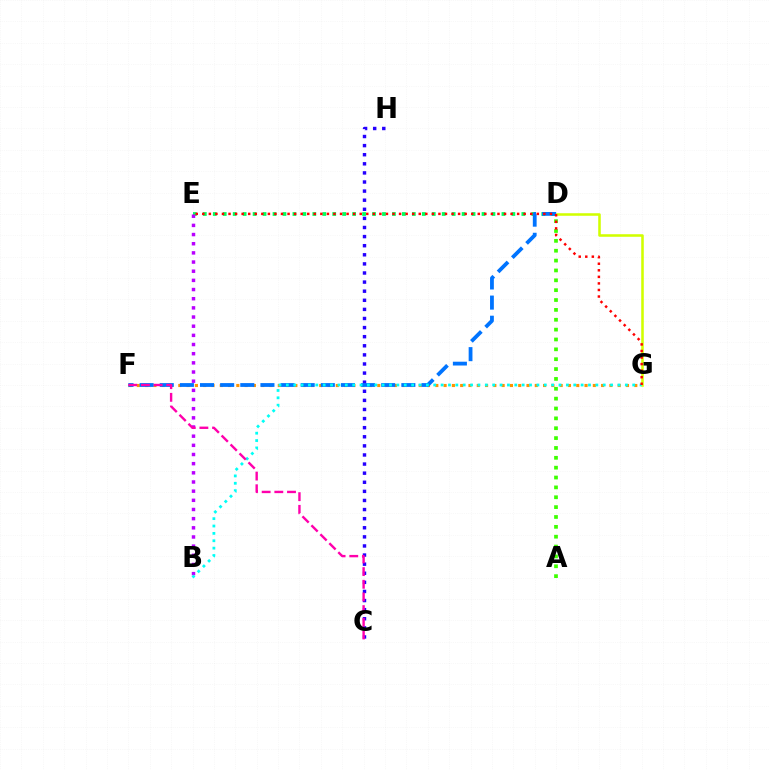{('F', 'G'): [{'color': '#ff9400', 'line_style': 'dotted', 'thickness': 2.25}], ('D', 'E'): [{'color': '#00ff5c', 'line_style': 'dotted', 'thickness': 2.7}], ('B', 'E'): [{'color': '#b900ff', 'line_style': 'dotted', 'thickness': 2.49}], ('C', 'H'): [{'color': '#2500ff', 'line_style': 'dotted', 'thickness': 2.47}], ('D', 'G'): [{'color': '#d1ff00', 'line_style': 'solid', 'thickness': 1.84}], ('A', 'D'): [{'color': '#3dff00', 'line_style': 'dotted', 'thickness': 2.68}], ('D', 'F'): [{'color': '#0074ff', 'line_style': 'dashed', 'thickness': 2.73}], ('B', 'G'): [{'color': '#00fff6', 'line_style': 'dotted', 'thickness': 2.0}], ('E', 'G'): [{'color': '#ff0000', 'line_style': 'dotted', 'thickness': 1.78}], ('C', 'F'): [{'color': '#ff00ac', 'line_style': 'dashed', 'thickness': 1.72}]}